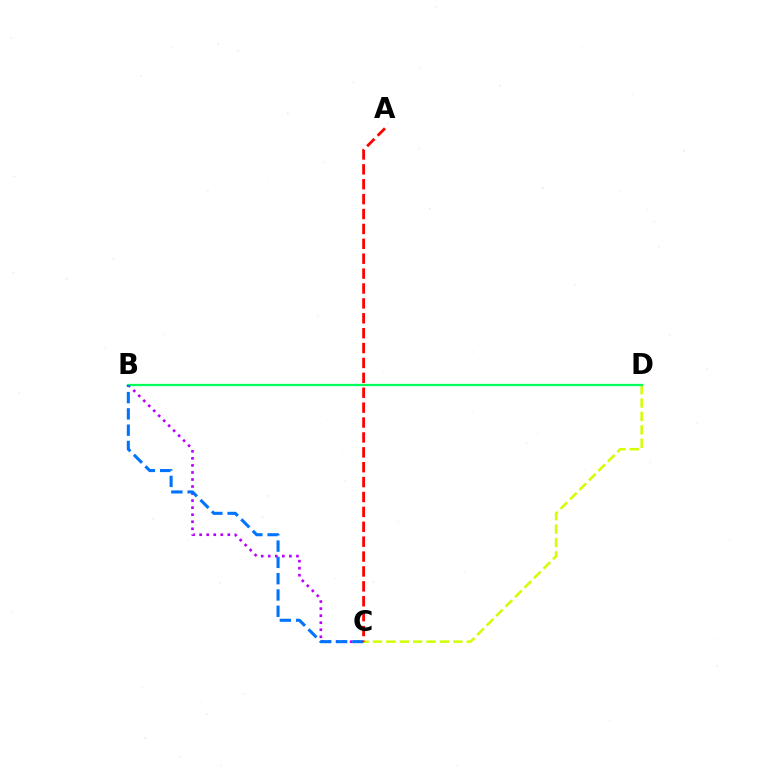{('B', 'C'): [{'color': '#b900ff', 'line_style': 'dotted', 'thickness': 1.91}, {'color': '#0074ff', 'line_style': 'dashed', 'thickness': 2.21}], ('C', 'D'): [{'color': '#d1ff00', 'line_style': 'dashed', 'thickness': 1.82}], ('B', 'D'): [{'color': '#00ff5c', 'line_style': 'solid', 'thickness': 1.63}], ('A', 'C'): [{'color': '#ff0000', 'line_style': 'dashed', 'thickness': 2.02}]}